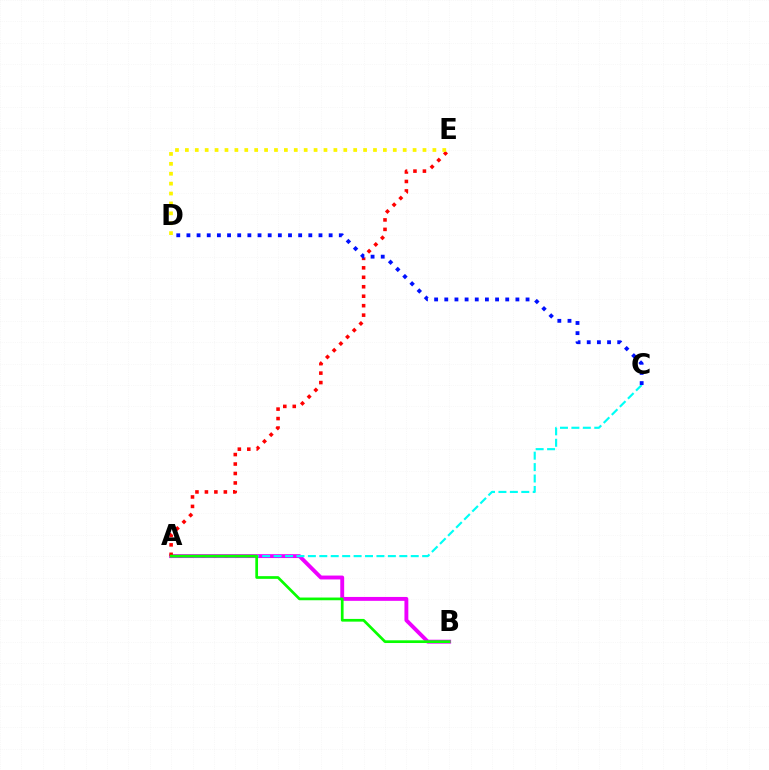{('A', 'B'): [{'color': '#ee00ff', 'line_style': 'solid', 'thickness': 2.8}, {'color': '#08ff00', 'line_style': 'solid', 'thickness': 1.95}], ('A', 'C'): [{'color': '#00fff6', 'line_style': 'dashed', 'thickness': 1.55}], ('A', 'E'): [{'color': '#ff0000', 'line_style': 'dotted', 'thickness': 2.57}], ('C', 'D'): [{'color': '#0010ff', 'line_style': 'dotted', 'thickness': 2.76}], ('D', 'E'): [{'color': '#fcf500', 'line_style': 'dotted', 'thickness': 2.69}]}